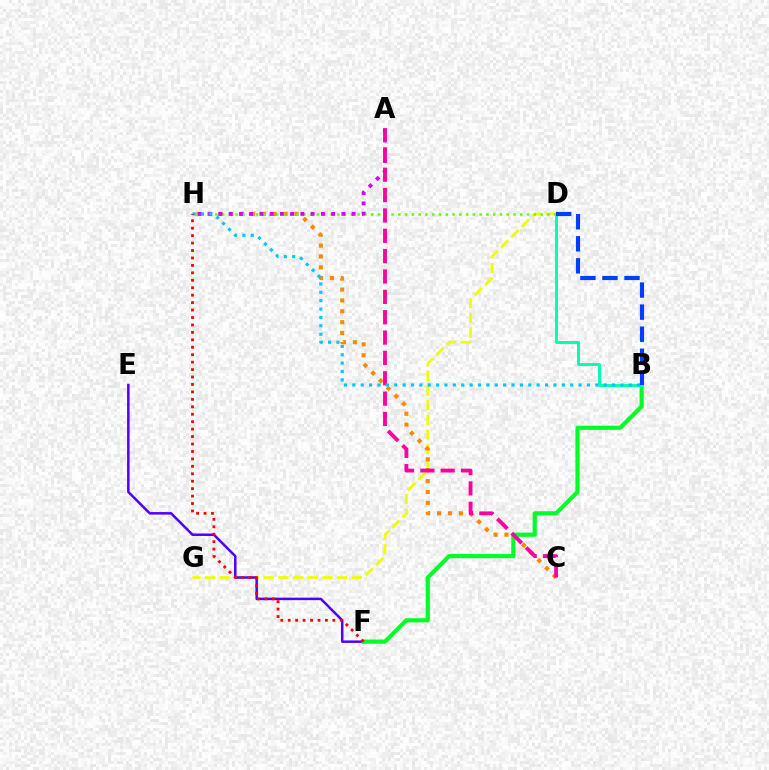{('D', 'G'): [{'color': '#eeff00', 'line_style': 'dashed', 'thickness': 2.0}], ('C', 'H'): [{'color': '#ff8800', 'line_style': 'dotted', 'thickness': 2.96}], ('E', 'F'): [{'color': '#4f00ff', 'line_style': 'solid', 'thickness': 1.8}], ('B', 'F'): [{'color': '#00ff27', 'line_style': 'solid', 'thickness': 2.99}], ('B', 'D'): [{'color': '#00ffaf', 'line_style': 'solid', 'thickness': 2.11}, {'color': '#003fff', 'line_style': 'dashed', 'thickness': 3.0}], ('D', 'H'): [{'color': '#66ff00', 'line_style': 'dotted', 'thickness': 1.84}], ('A', 'H'): [{'color': '#d600ff', 'line_style': 'dotted', 'thickness': 2.78}], ('A', 'C'): [{'color': '#ff00a0', 'line_style': 'dashed', 'thickness': 2.77}], ('B', 'H'): [{'color': '#00c7ff', 'line_style': 'dotted', 'thickness': 2.28}], ('F', 'H'): [{'color': '#ff0000', 'line_style': 'dotted', 'thickness': 2.02}]}